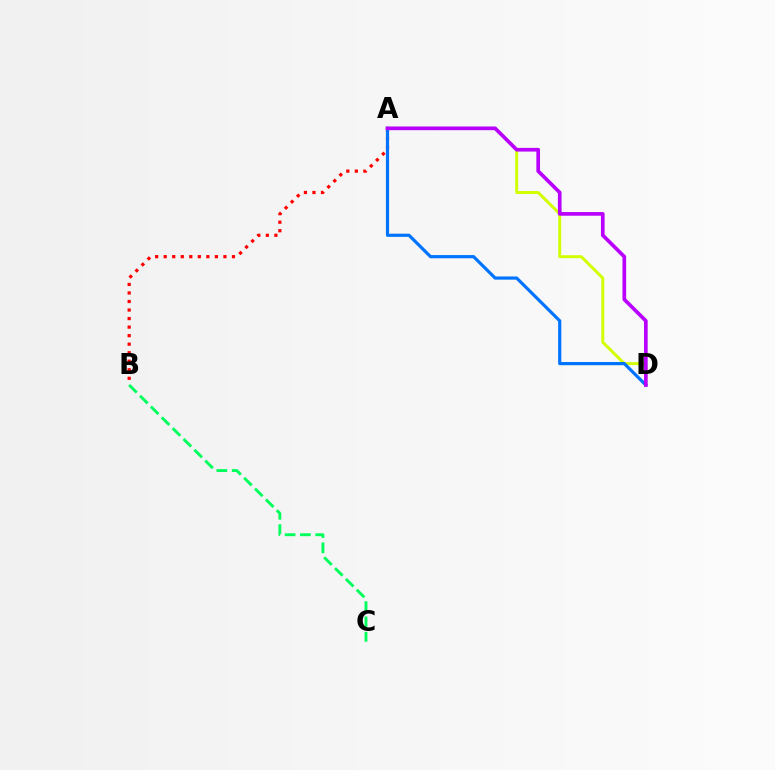{('B', 'C'): [{'color': '#00ff5c', 'line_style': 'dashed', 'thickness': 2.08}], ('A', 'B'): [{'color': '#ff0000', 'line_style': 'dotted', 'thickness': 2.32}], ('A', 'D'): [{'color': '#d1ff00', 'line_style': 'solid', 'thickness': 2.12}, {'color': '#0074ff', 'line_style': 'solid', 'thickness': 2.29}, {'color': '#b900ff', 'line_style': 'solid', 'thickness': 2.64}]}